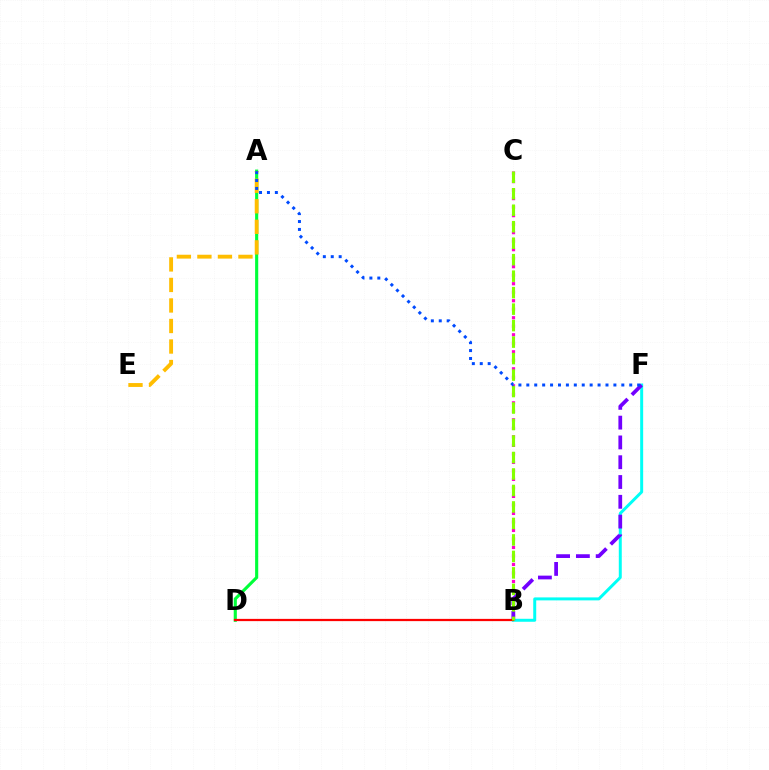{('A', 'D'): [{'color': '#00ff39', 'line_style': 'solid', 'thickness': 2.25}], ('B', 'F'): [{'color': '#00fff6', 'line_style': 'solid', 'thickness': 2.14}, {'color': '#7200ff', 'line_style': 'dashed', 'thickness': 2.69}], ('B', 'C'): [{'color': '#ff00cf', 'line_style': 'dotted', 'thickness': 2.31}, {'color': '#84ff00', 'line_style': 'dashed', 'thickness': 2.24}], ('B', 'D'): [{'color': '#ff0000', 'line_style': 'solid', 'thickness': 1.61}], ('A', 'E'): [{'color': '#ffbd00', 'line_style': 'dashed', 'thickness': 2.79}], ('A', 'F'): [{'color': '#004bff', 'line_style': 'dotted', 'thickness': 2.15}]}